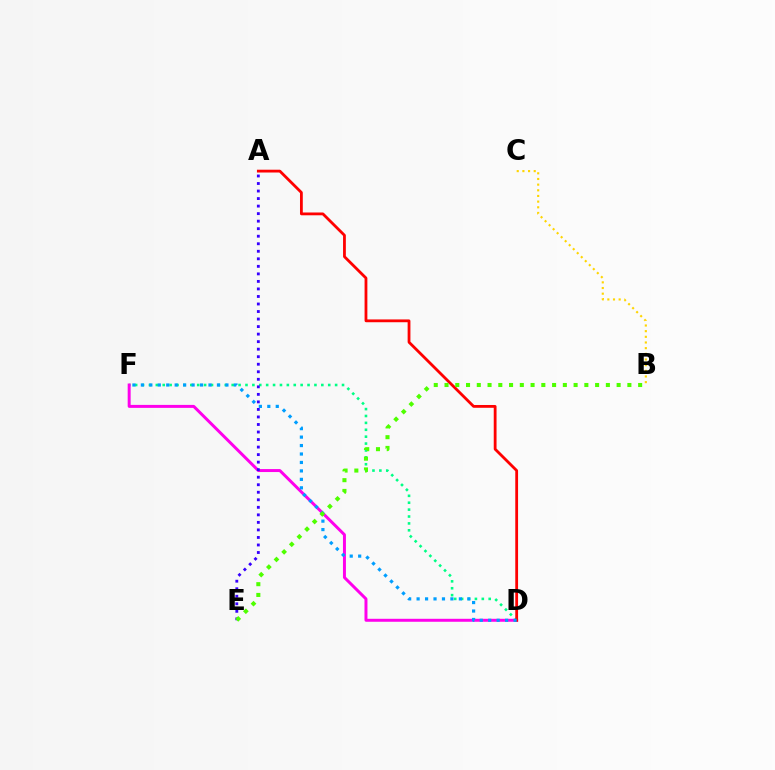{('D', 'F'): [{'color': '#00ff86', 'line_style': 'dotted', 'thickness': 1.87}, {'color': '#ff00ed', 'line_style': 'solid', 'thickness': 2.14}, {'color': '#009eff', 'line_style': 'dotted', 'thickness': 2.3}], ('B', 'C'): [{'color': '#ffd500', 'line_style': 'dotted', 'thickness': 1.54}], ('A', 'E'): [{'color': '#3700ff', 'line_style': 'dotted', 'thickness': 2.05}], ('A', 'D'): [{'color': '#ff0000', 'line_style': 'solid', 'thickness': 2.01}], ('B', 'E'): [{'color': '#4fff00', 'line_style': 'dotted', 'thickness': 2.92}]}